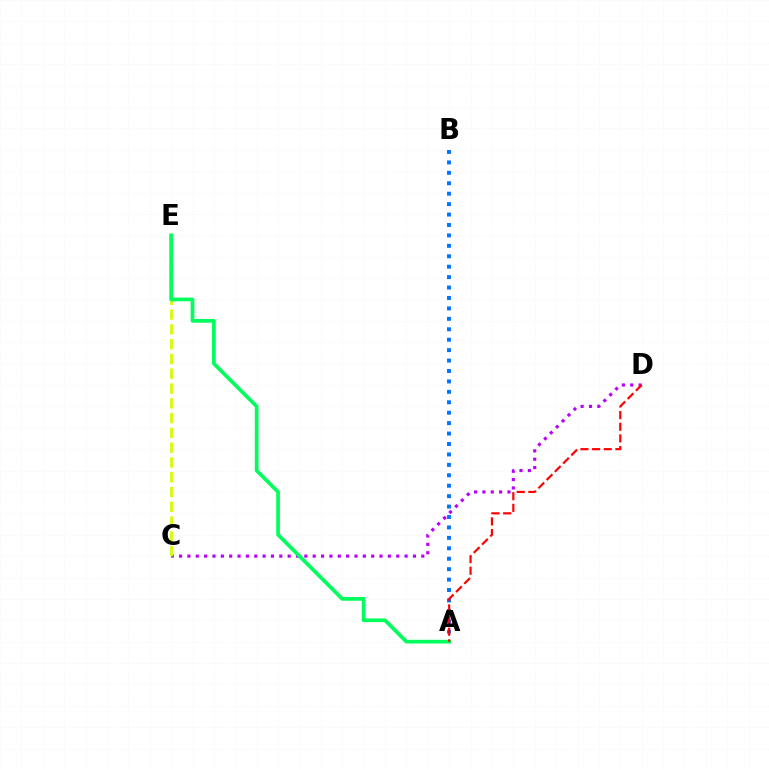{('C', 'D'): [{'color': '#b900ff', 'line_style': 'dotted', 'thickness': 2.27}], ('A', 'B'): [{'color': '#0074ff', 'line_style': 'dotted', 'thickness': 2.83}], ('C', 'E'): [{'color': '#d1ff00', 'line_style': 'dashed', 'thickness': 2.01}], ('A', 'E'): [{'color': '#00ff5c', 'line_style': 'solid', 'thickness': 2.67}], ('A', 'D'): [{'color': '#ff0000', 'line_style': 'dashed', 'thickness': 1.58}]}